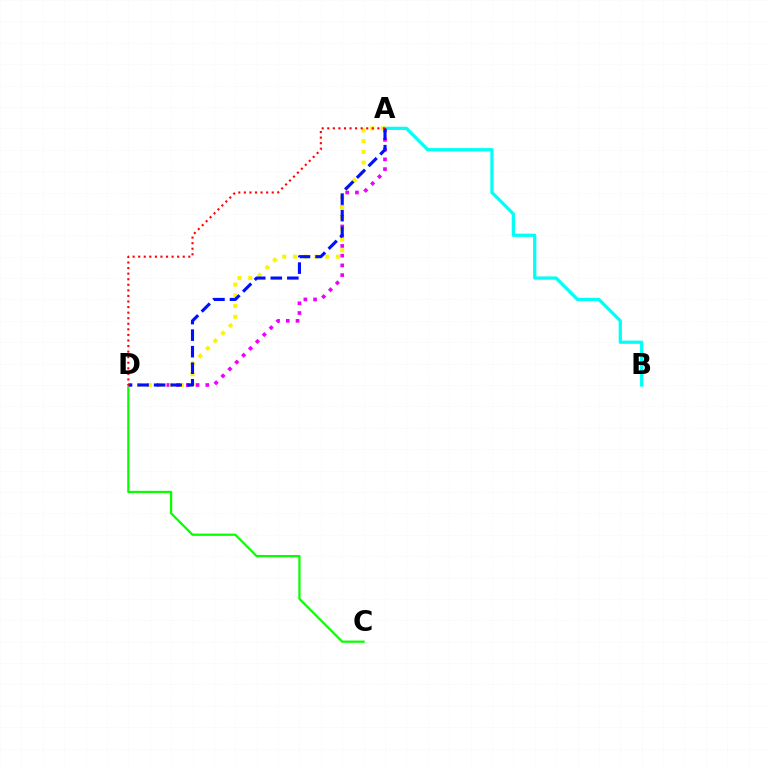{('C', 'D'): [{'color': '#08ff00', 'line_style': 'solid', 'thickness': 1.62}], ('A', 'D'): [{'color': '#ee00ff', 'line_style': 'dotted', 'thickness': 2.64}, {'color': '#fcf500', 'line_style': 'dotted', 'thickness': 2.91}, {'color': '#0010ff', 'line_style': 'dashed', 'thickness': 2.25}, {'color': '#ff0000', 'line_style': 'dotted', 'thickness': 1.51}], ('A', 'B'): [{'color': '#00fff6', 'line_style': 'solid', 'thickness': 2.34}]}